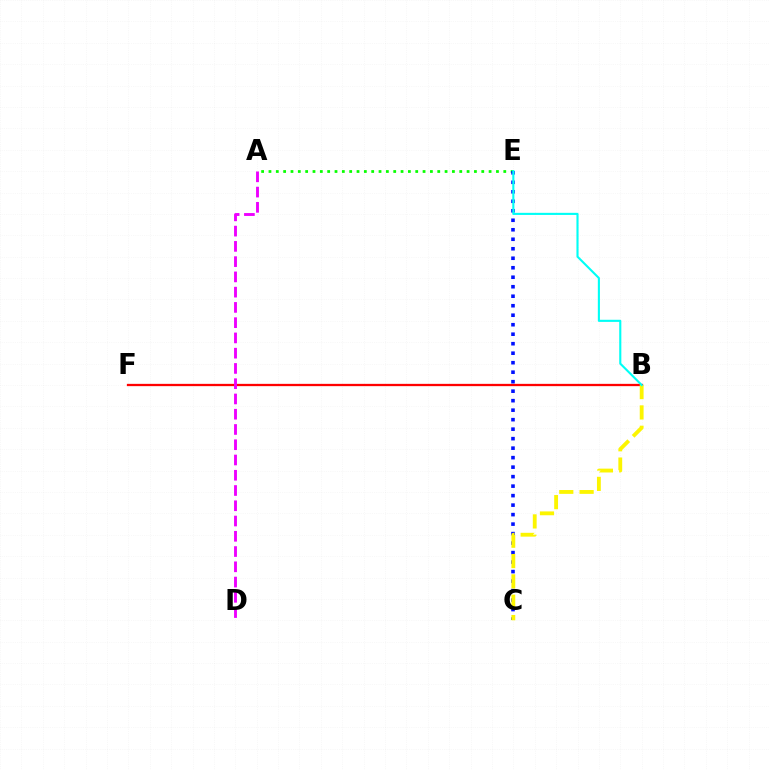{('A', 'E'): [{'color': '#08ff00', 'line_style': 'dotted', 'thickness': 1.99}], ('B', 'F'): [{'color': '#ff0000', 'line_style': 'solid', 'thickness': 1.65}], ('C', 'E'): [{'color': '#0010ff', 'line_style': 'dotted', 'thickness': 2.58}], ('B', 'C'): [{'color': '#fcf500', 'line_style': 'dashed', 'thickness': 2.76}], ('B', 'E'): [{'color': '#00fff6', 'line_style': 'solid', 'thickness': 1.52}], ('A', 'D'): [{'color': '#ee00ff', 'line_style': 'dashed', 'thickness': 2.07}]}